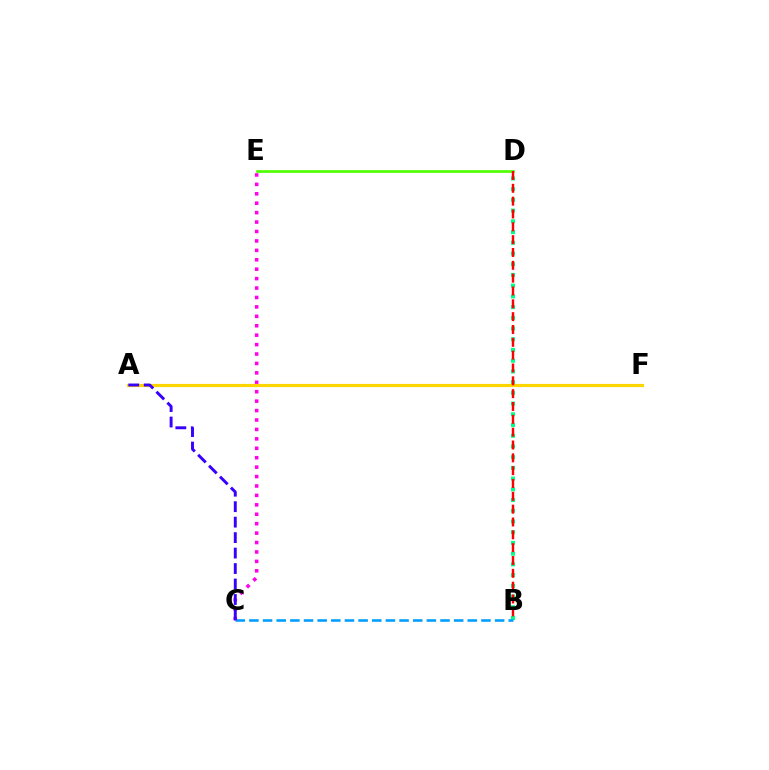{('D', 'E'): [{'color': '#4fff00', 'line_style': 'solid', 'thickness': 1.92}], ('B', 'D'): [{'color': '#00ff86', 'line_style': 'dotted', 'thickness': 2.91}, {'color': '#ff0000', 'line_style': 'dashed', 'thickness': 1.74}], ('B', 'C'): [{'color': '#009eff', 'line_style': 'dashed', 'thickness': 1.85}], ('C', 'E'): [{'color': '#ff00ed', 'line_style': 'dotted', 'thickness': 2.56}], ('A', 'F'): [{'color': '#ffd500', 'line_style': 'solid', 'thickness': 2.27}], ('A', 'C'): [{'color': '#3700ff', 'line_style': 'dashed', 'thickness': 2.1}]}